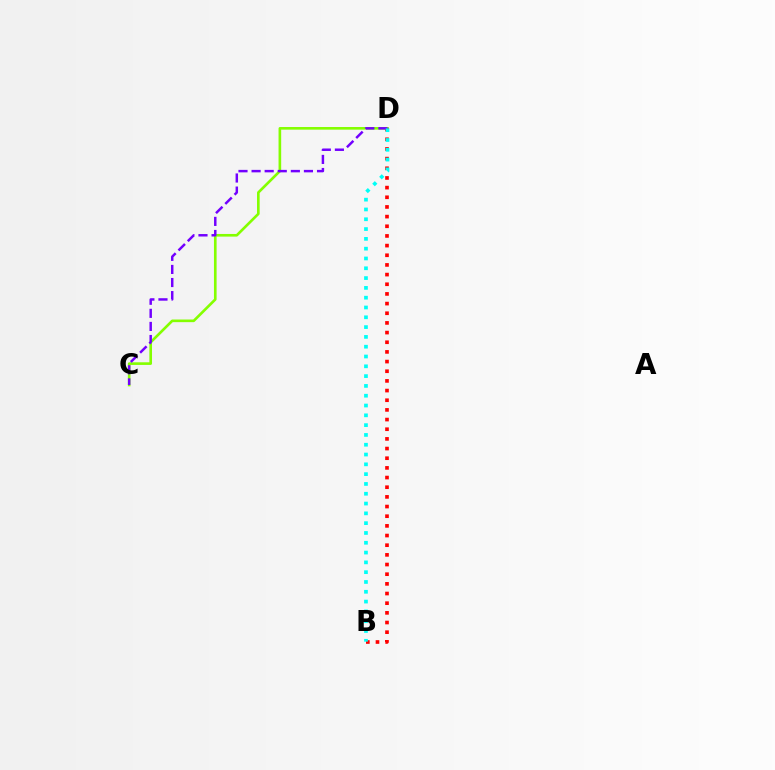{('C', 'D'): [{'color': '#84ff00', 'line_style': 'solid', 'thickness': 1.9}, {'color': '#7200ff', 'line_style': 'dashed', 'thickness': 1.78}], ('B', 'D'): [{'color': '#ff0000', 'line_style': 'dotted', 'thickness': 2.63}, {'color': '#00fff6', 'line_style': 'dotted', 'thickness': 2.66}]}